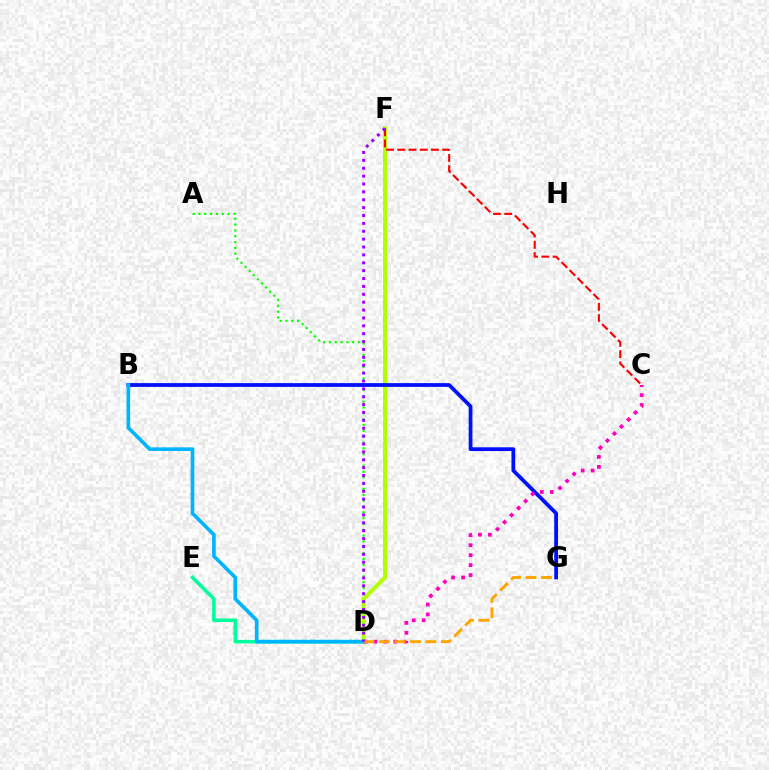{('A', 'D'): [{'color': '#08ff00', 'line_style': 'dotted', 'thickness': 1.58}], ('D', 'F'): [{'color': '#b3ff00', 'line_style': 'solid', 'thickness': 2.87}, {'color': '#9b00ff', 'line_style': 'dotted', 'thickness': 2.14}], ('C', 'F'): [{'color': '#ff0000', 'line_style': 'dashed', 'thickness': 1.53}], ('D', 'E'): [{'color': '#00ff9d', 'line_style': 'solid', 'thickness': 2.57}], ('B', 'G'): [{'color': '#0010ff', 'line_style': 'solid', 'thickness': 2.71}], ('B', 'D'): [{'color': '#00b5ff', 'line_style': 'solid', 'thickness': 2.62}], ('C', 'D'): [{'color': '#ff00bd', 'line_style': 'dotted', 'thickness': 2.7}], ('D', 'G'): [{'color': '#ffa500', 'line_style': 'dashed', 'thickness': 2.1}]}